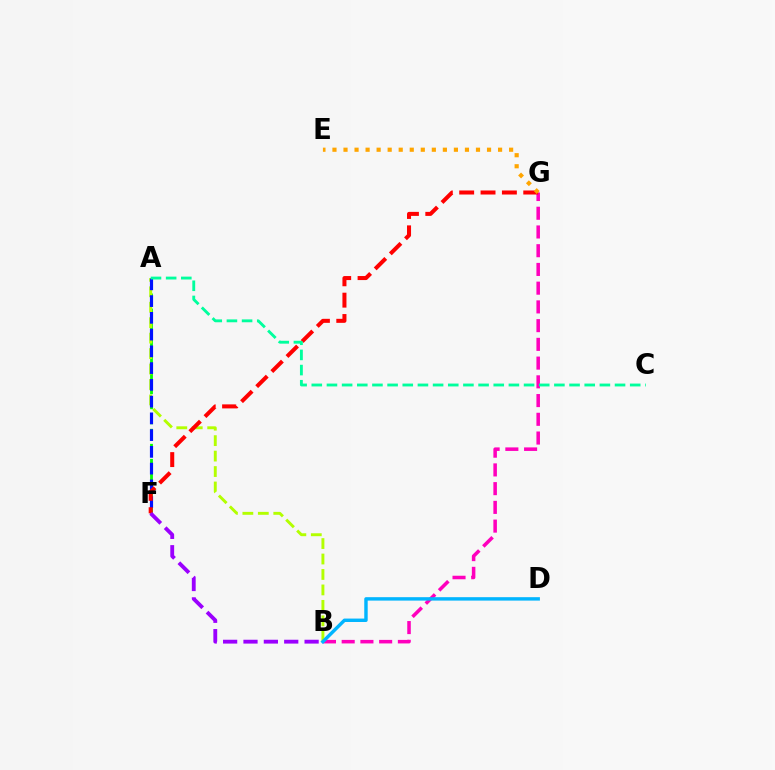{('B', 'G'): [{'color': '#ff00bd', 'line_style': 'dashed', 'thickness': 2.54}], ('A', 'F'): [{'color': '#08ff00', 'line_style': 'dashed', 'thickness': 2.04}, {'color': '#0010ff', 'line_style': 'dashed', 'thickness': 2.28}], ('A', 'B'): [{'color': '#b3ff00', 'line_style': 'dashed', 'thickness': 2.1}], ('F', 'G'): [{'color': '#ff0000', 'line_style': 'dashed', 'thickness': 2.9}], ('E', 'G'): [{'color': '#ffa500', 'line_style': 'dotted', 'thickness': 3.0}], ('B', 'F'): [{'color': '#9b00ff', 'line_style': 'dashed', 'thickness': 2.77}], ('A', 'C'): [{'color': '#00ff9d', 'line_style': 'dashed', 'thickness': 2.06}], ('B', 'D'): [{'color': '#00b5ff', 'line_style': 'solid', 'thickness': 2.46}]}